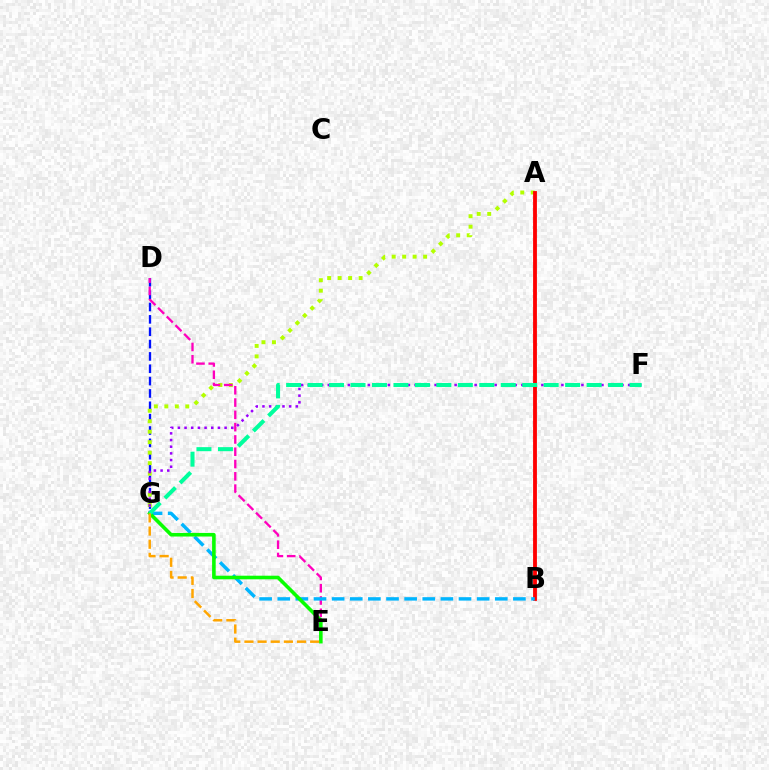{('D', 'G'): [{'color': '#0010ff', 'line_style': 'dashed', 'thickness': 1.68}], ('A', 'G'): [{'color': '#b3ff00', 'line_style': 'dotted', 'thickness': 2.85}], ('F', 'G'): [{'color': '#9b00ff', 'line_style': 'dotted', 'thickness': 1.81}, {'color': '#00ff9d', 'line_style': 'dashed', 'thickness': 2.92}], ('D', 'E'): [{'color': '#ff00bd', 'line_style': 'dashed', 'thickness': 1.67}], ('A', 'B'): [{'color': '#ff0000', 'line_style': 'solid', 'thickness': 2.75}], ('B', 'G'): [{'color': '#00b5ff', 'line_style': 'dashed', 'thickness': 2.46}], ('E', 'G'): [{'color': '#08ff00', 'line_style': 'solid', 'thickness': 2.59}, {'color': '#ffa500', 'line_style': 'dashed', 'thickness': 1.79}]}